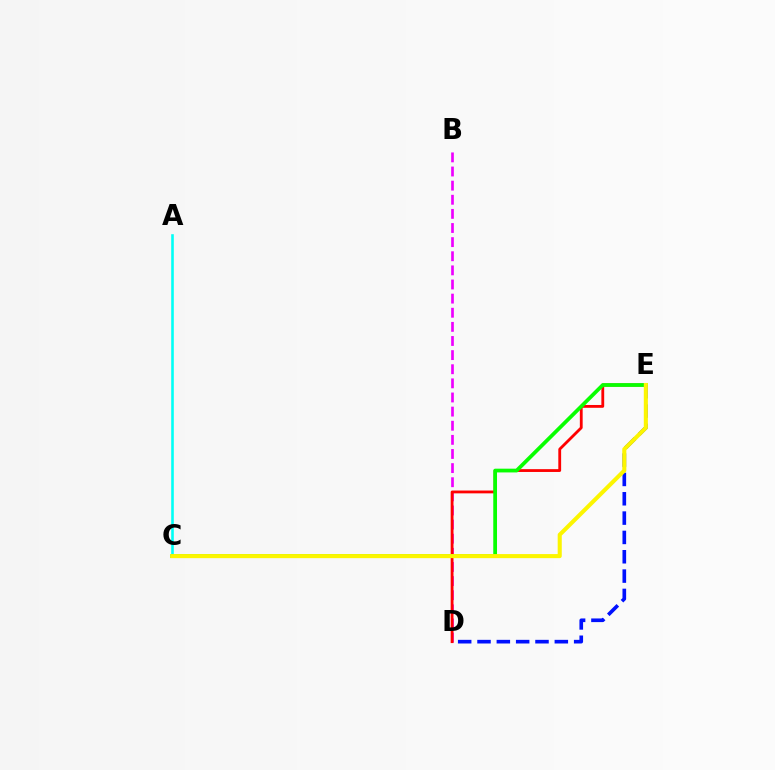{('D', 'E'): [{'color': '#0010ff', 'line_style': 'dashed', 'thickness': 2.63}, {'color': '#ff0000', 'line_style': 'solid', 'thickness': 2.03}], ('B', 'D'): [{'color': '#ee00ff', 'line_style': 'dashed', 'thickness': 1.92}], ('A', 'C'): [{'color': '#00fff6', 'line_style': 'solid', 'thickness': 1.87}], ('C', 'E'): [{'color': '#08ff00', 'line_style': 'solid', 'thickness': 2.7}, {'color': '#fcf500', 'line_style': 'solid', 'thickness': 2.93}]}